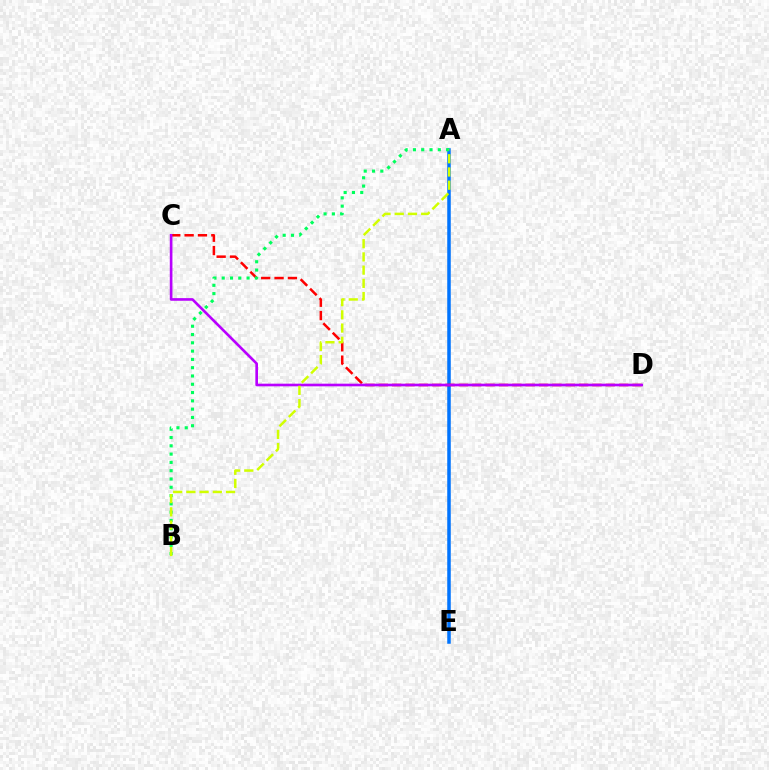{('A', 'E'): [{'color': '#0074ff', 'line_style': 'solid', 'thickness': 2.53}], ('C', 'D'): [{'color': '#ff0000', 'line_style': 'dashed', 'thickness': 1.81}, {'color': '#b900ff', 'line_style': 'solid', 'thickness': 1.91}], ('A', 'B'): [{'color': '#00ff5c', 'line_style': 'dotted', 'thickness': 2.25}, {'color': '#d1ff00', 'line_style': 'dashed', 'thickness': 1.8}]}